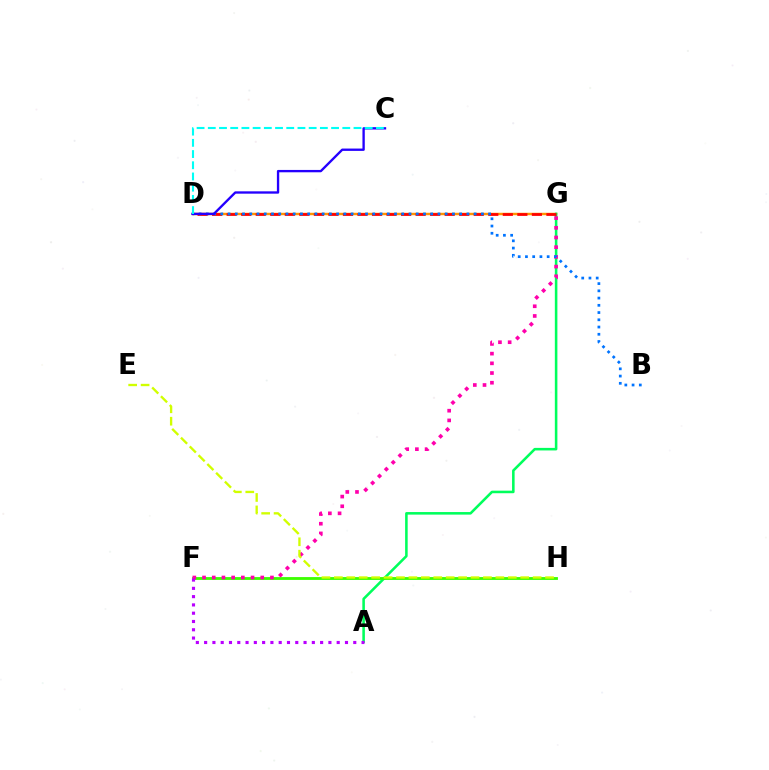{('D', 'G'): [{'color': '#ff9400', 'line_style': 'solid', 'thickness': 1.77}, {'color': '#ff0000', 'line_style': 'dashed', 'thickness': 1.97}], ('A', 'G'): [{'color': '#00ff5c', 'line_style': 'solid', 'thickness': 1.84}], ('F', 'H'): [{'color': '#3dff00', 'line_style': 'solid', 'thickness': 2.04}], ('F', 'G'): [{'color': '#ff00ac', 'line_style': 'dotted', 'thickness': 2.64}], ('B', 'D'): [{'color': '#0074ff', 'line_style': 'dotted', 'thickness': 1.97}], ('E', 'H'): [{'color': '#d1ff00', 'line_style': 'dashed', 'thickness': 1.69}], ('C', 'D'): [{'color': '#2500ff', 'line_style': 'solid', 'thickness': 1.69}, {'color': '#00fff6', 'line_style': 'dashed', 'thickness': 1.52}], ('A', 'F'): [{'color': '#b900ff', 'line_style': 'dotted', 'thickness': 2.25}]}